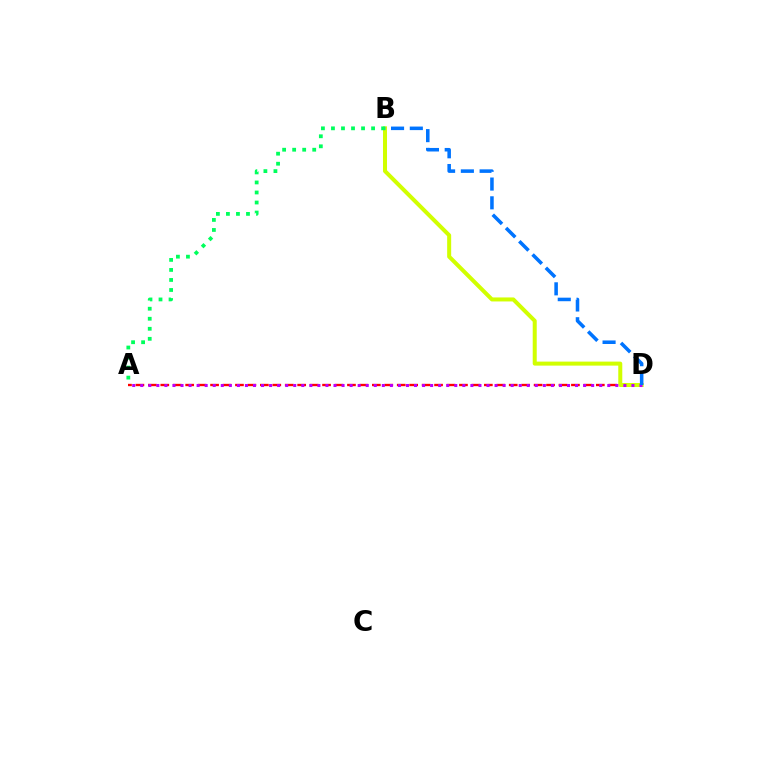{('A', 'D'): [{'color': '#ff0000', 'line_style': 'dashed', 'thickness': 1.69}, {'color': '#b900ff', 'line_style': 'dotted', 'thickness': 2.19}], ('B', 'D'): [{'color': '#d1ff00', 'line_style': 'solid', 'thickness': 2.89}, {'color': '#0074ff', 'line_style': 'dashed', 'thickness': 2.55}], ('A', 'B'): [{'color': '#00ff5c', 'line_style': 'dotted', 'thickness': 2.73}]}